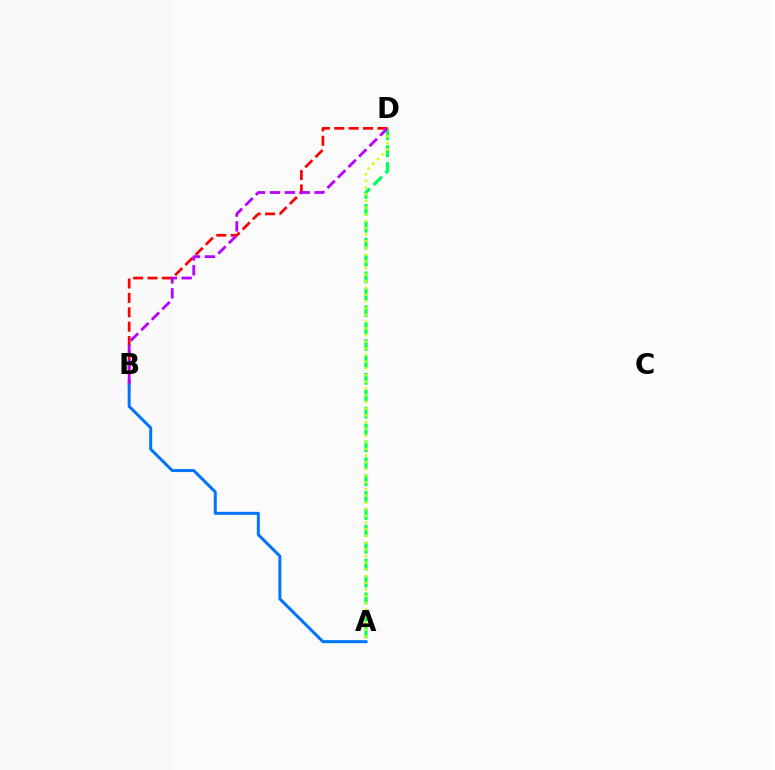{('B', 'D'): [{'color': '#ff0000', 'line_style': 'dashed', 'thickness': 1.96}, {'color': '#b900ff', 'line_style': 'dashed', 'thickness': 2.02}], ('A', 'D'): [{'color': '#00ff5c', 'line_style': 'dashed', 'thickness': 2.3}, {'color': '#d1ff00', 'line_style': 'dotted', 'thickness': 1.82}], ('A', 'B'): [{'color': '#0074ff', 'line_style': 'solid', 'thickness': 2.16}]}